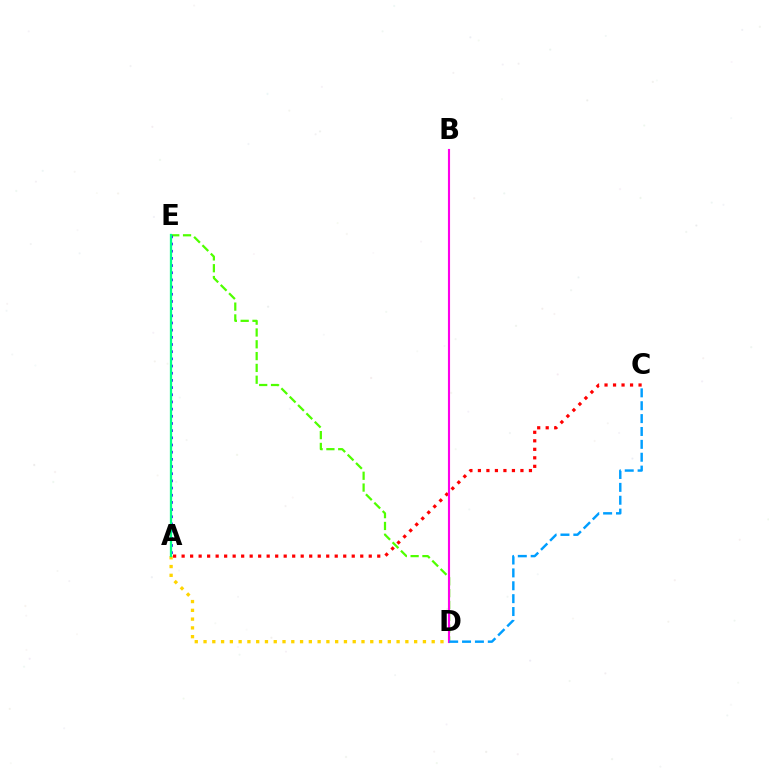{('A', 'D'): [{'color': '#ffd500', 'line_style': 'dotted', 'thickness': 2.38}], ('D', 'E'): [{'color': '#4fff00', 'line_style': 'dashed', 'thickness': 1.6}], ('A', 'C'): [{'color': '#ff0000', 'line_style': 'dotted', 'thickness': 2.31}], ('A', 'E'): [{'color': '#3700ff', 'line_style': 'dotted', 'thickness': 1.95}, {'color': '#00ff86', 'line_style': 'solid', 'thickness': 1.64}], ('B', 'D'): [{'color': '#ff00ed', 'line_style': 'solid', 'thickness': 1.53}], ('C', 'D'): [{'color': '#009eff', 'line_style': 'dashed', 'thickness': 1.75}]}